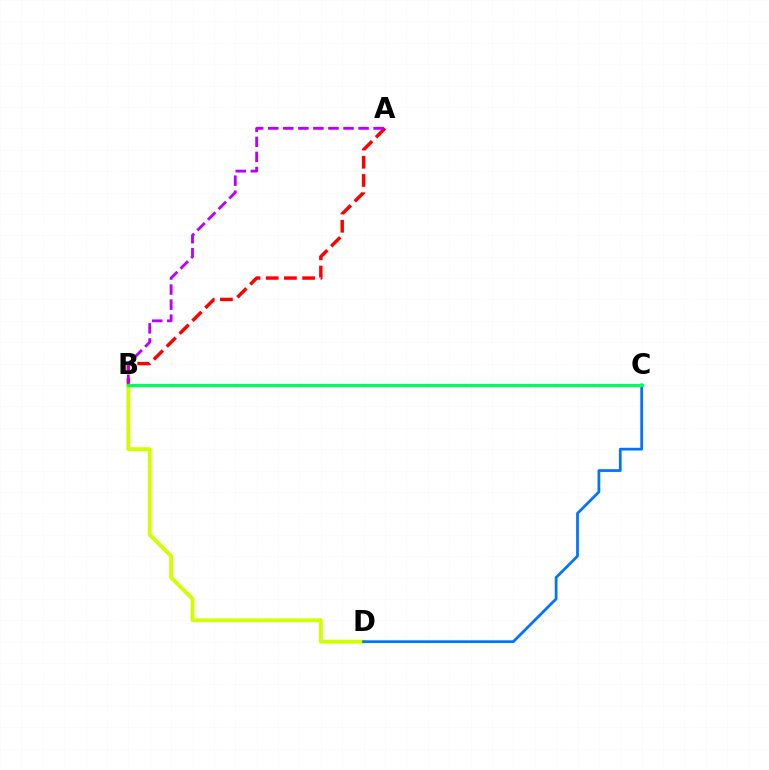{('A', 'B'): [{'color': '#ff0000', 'line_style': 'dashed', 'thickness': 2.47}, {'color': '#b900ff', 'line_style': 'dashed', 'thickness': 2.04}], ('B', 'D'): [{'color': '#d1ff00', 'line_style': 'solid', 'thickness': 2.77}], ('C', 'D'): [{'color': '#0074ff', 'line_style': 'solid', 'thickness': 1.98}], ('B', 'C'): [{'color': '#00ff5c', 'line_style': 'solid', 'thickness': 2.32}]}